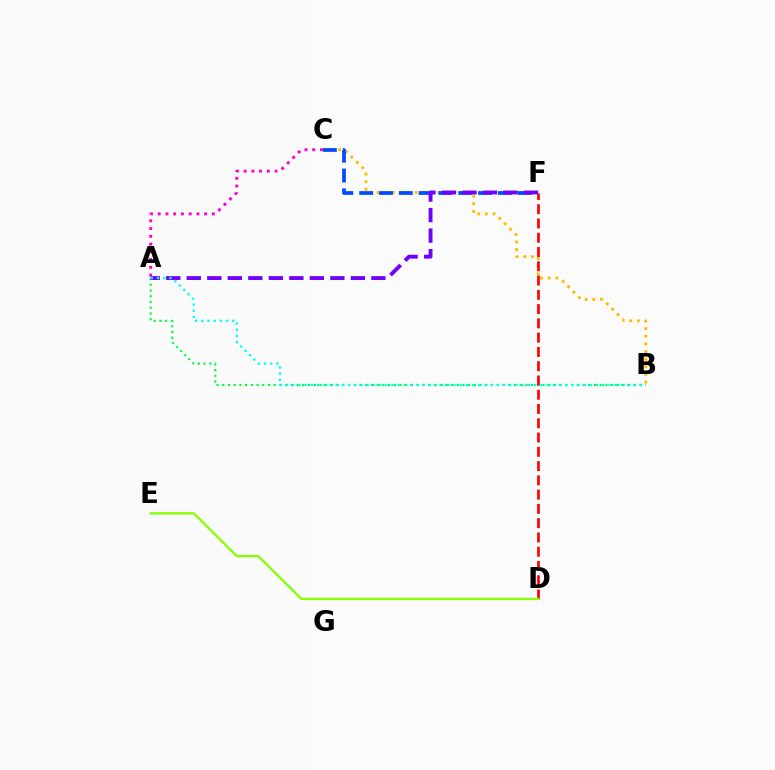{('A', 'C'): [{'color': '#ff00cf', 'line_style': 'dotted', 'thickness': 2.1}], ('B', 'C'): [{'color': '#ffbd00', 'line_style': 'dotted', 'thickness': 2.07}], ('C', 'F'): [{'color': '#004bff', 'line_style': 'dashed', 'thickness': 2.69}], ('A', 'B'): [{'color': '#00ff39', 'line_style': 'dotted', 'thickness': 1.55}, {'color': '#00fff6', 'line_style': 'dotted', 'thickness': 1.68}], ('D', 'F'): [{'color': '#ff0000', 'line_style': 'dashed', 'thickness': 1.94}], ('D', 'E'): [{'color': '#84ff00', 'line_style': 'solid', 'thickness': 1.66}], ('A', 'F'): [{'color': '#7200ff', 'line_style': 'dashed', 'thickness': 2.79}]}